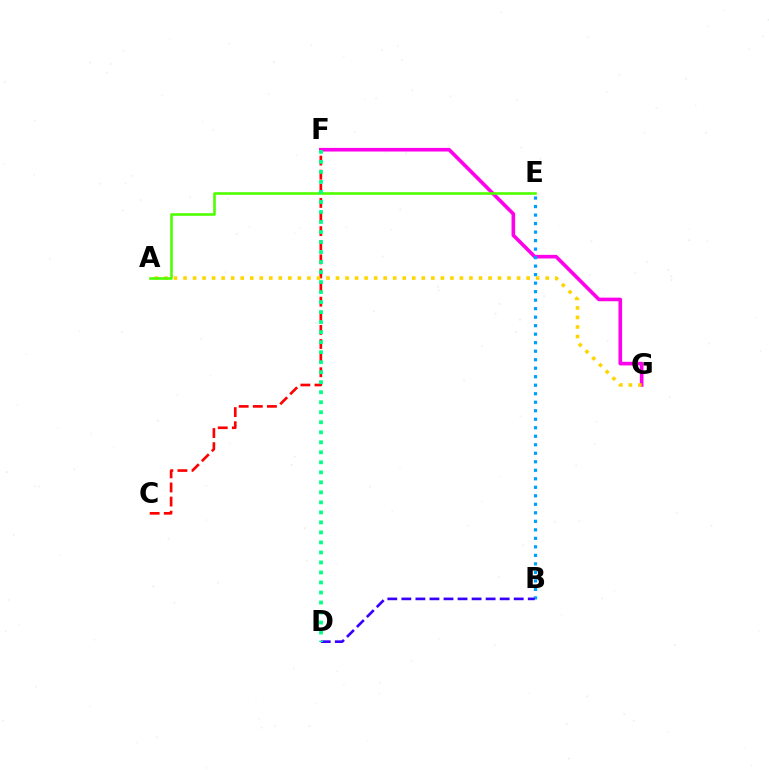{('C', 'F'): [{'color': '#ff0000', 'line_style': 'dashed', 'thickness': 1.92}], ('F', 'G'): [{'color': '#ff00ed', 'line_style': 'solid', 'thickness': 2.61}], ('B', 'E'): [{'color': '#009eff', 'line_style': 'dotted', 'thickness': 2.31}], ('A', 'G'): [{'color': '#ffd500', 'line_style': 'dotted', 'thickness': 2.59}], ('B', 'D'): [{'color': '#3700ff', 'line_style': 'dashed', 'thickness': 1.91}], ('A', 'E'): [{'color': '#4fff00', 'line_style': 'solid', 'thickness': 1.88}], ('D', 'F'): [{'color': '#00ff86', 'line_style': 'dotted', 'thickness': 2.72}]}